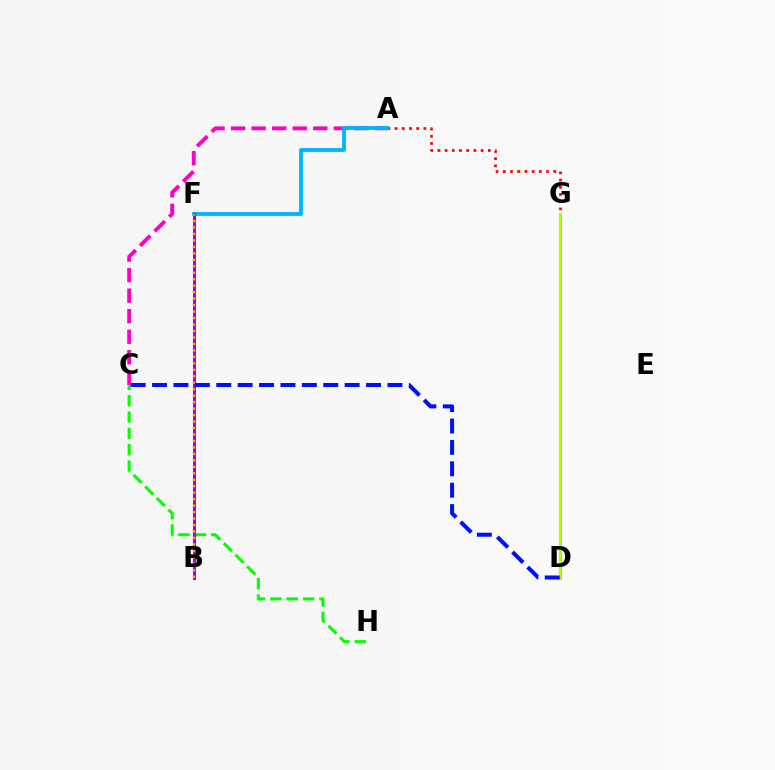{('A', 'C'): [{'color': '#ff00bd', 'line_style': 'dashed', 'thickness': 2.79}], ('A', 'G'): [{'color': '#ff0000', 'line_style': 'dotted', 'thickness': 1.96}], ('A', 'F'): [{'color': '#00b5ff', 'line_style': 'solid', 'thickness': 2.77}], ('D', 'G'): [{'color': '#00ff9d', 'line_style': 'solid', 'thickness': 1.87}, {'color': '#b3ff00', 'line_style': 'solid', 'thickness': 1.69}], ('C', 'H'): [{'color': '#08ff00', 'line_style': 'dashed', 'thickness': 2.22}], ('B', 'F'): [{'color': '#9b00ff', 'line_style': 'solid', 'thickness': 2.2}, {'color': '#ffa500', 'line_style': 'dotted', 'thickness': 1.76}], ('C', 'D'): [{'color': '#0010ff', 'line_style': 'dashed', 'thickness': 2.91}]}